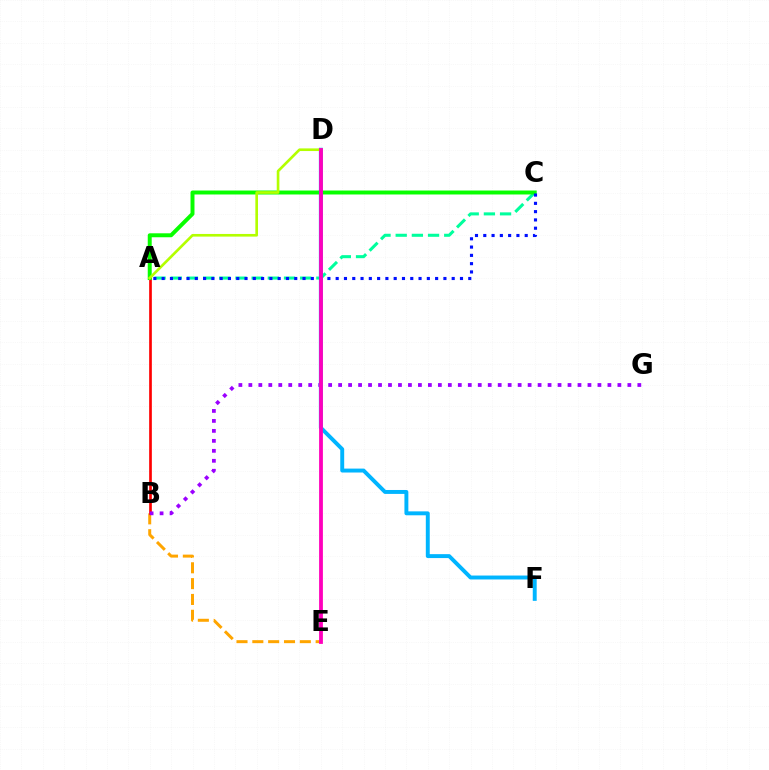{('A', 'C'): [{'color': '#00ff9d', 'line_style': 'dashed', 'thickness': 2.2}, {'color': '#08ff00', 'line_style': 'solid', 'thickness': 2.85}, {'color': '#0010ff', 'line_style': 'dotted', 'thickness': 2.25}], ('B', 'E'): [{'color': '#ffa500', 'line_style': 'dashed', 'thickness': 2.15}], ('A', 'B'): [{'color': '#ff0000', 'line_style': 'solid', 'thickness': 1.93}], ('B', 'G'): [{'color': '#9b00ff', 'line_style': 'dotted', 'thickness': 2.71}], ('D', 'F'): [{'color': '#00b5ff', 'line_style': 'solid', 'thickness': 2.82}], ('A', 'D'): [{'color': '#b3ff00', 'line_style': 'solid', 'thickness': 1.91}], ('D', 'E'): [{'color': '#ff00bd', 'line_style': 'solid', 'thickness': 2.73}]}